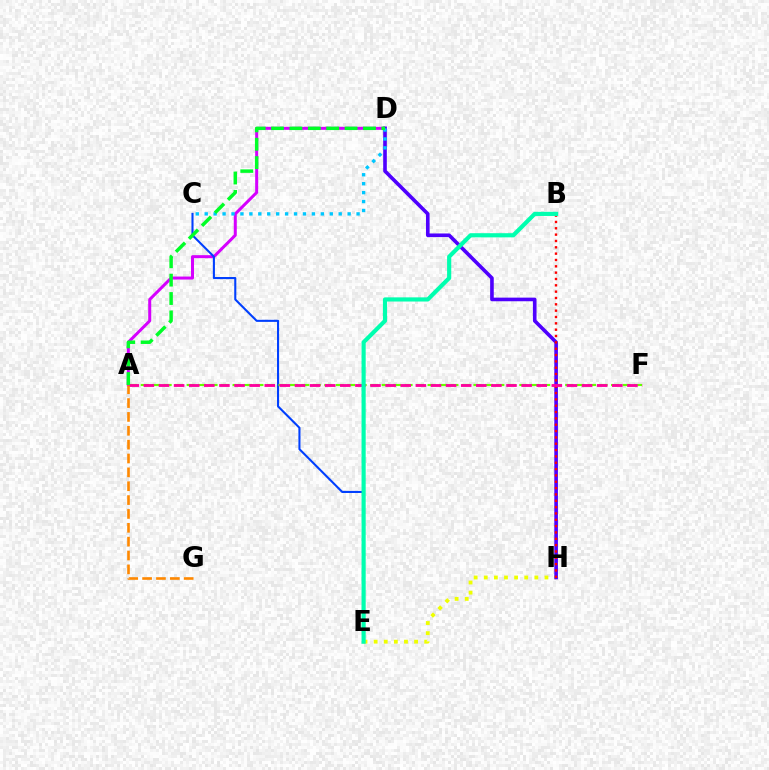{('A', 'D'): [{'color': '#d600ff', 'line_style': 'solid', 'thickness': 2.17}, {'color': '#00ff27', 'line_style': 'dashed', 'thickness': 2.5}], ('C', 'E'): [{'color': '#003fff', 'line_style': 'solid', 'thickness': 1.5}], ('A', 'F'): [{'color': '#66ff00', 'line_style': 'dashed', 'thickness': 1.56}, {'color': '#ff00a0', 'line_style': 'dashed', 'thickness': 2.05}], ('E', 'H'): [{'color': '#eeff00', 'line_style': 'dotted', 'thickness': 2.75}], ('D', 'H'): [{'color': '#4f00ff', 'line_style': 'solid', 'thickness': 2.61}], ('B', 'H'): [{'color': '#ff0000', 'line_style': 'dotted', 'thickness': 1.72}], ('C', 'D'): [{'color': '#00c7ff', 'line_style': 'dotted', 'thickness': 2.43}], ('B', 'E'): [{'color': '#00ffaf', 'line_style': 'solid', 'thickness': 2.99}], ('A', 'G'): [{'color': '#ff8800', 'line_style': 'dashed', 'thickness': 1.88}]}